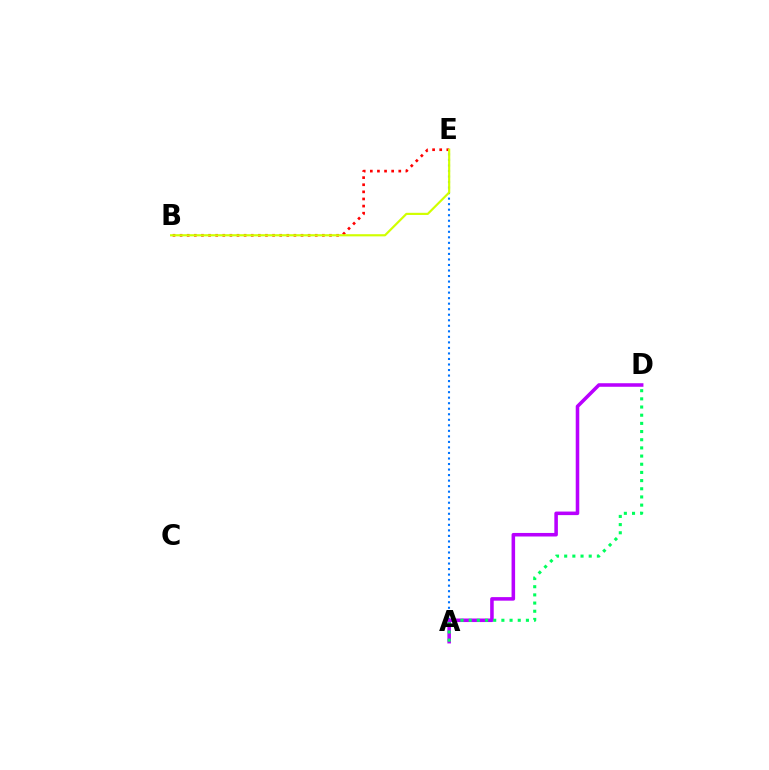{('A', 'E'): [{'color': '#0074ff', 'line_style': 'dotted', 'thickness': 1.5}], ('A', 'D'): [{'color': '#b900ff', 'line_style': 'solid', 'thickness': 2.55}, {'color': '#00ff5c', 'line_style': 'dotted', 'thickness': 2.22}], ('B', 'E'): [{'color': '#ff0000', 'line_style': 'dotted', 'thickness': 1.93}, {'color': '#d1ff00', 'line_style': 'solid', 'thickness': 1.57}]}